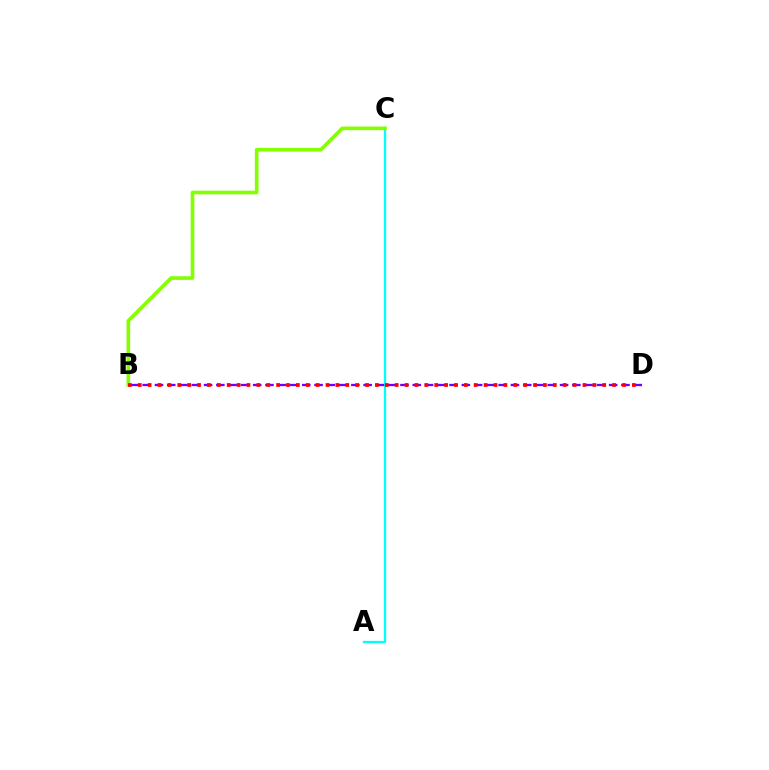{('A', 'C'): [{'color': '#00fff6', 'line_style': 'solid', 'thickness': 1.65}], ('B', 'D'): [{'color': '#7200ff', 'line_style': 'dashed', 'thickness': 1.67}, {'color': '#ff0000', 'line_style': 'dotted', 'thickness': 2.68}], ('B', 'C'): [{'color': '#84ff00', 'line_style': 'solid', 'thickness': 2.62}]}